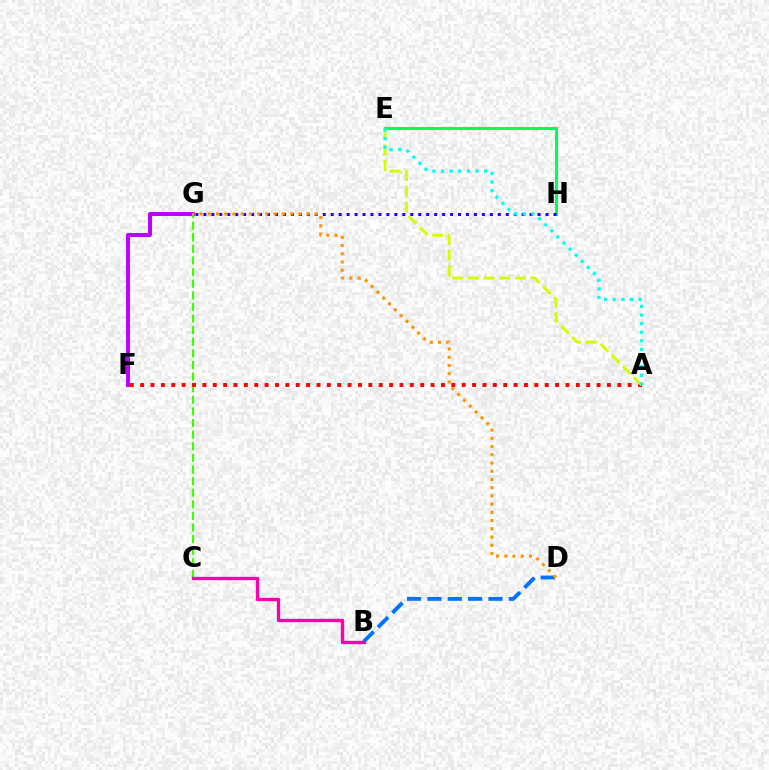{('F', 'G'): [{'color': '#b900ff', 'line_style': 'solid', 'thickness': 2.85}], ('E', 'H'): [{'color': '#00ff5c', 'line_style': 'solid', 'thickness': 2.2}], ('B', 'D'): [{'color': '#0074ff', 'line_style': 'dashed', 'thickness': 2.77}], ('G', 'H'): [{'color': '#2500ff', 'line_style': 'dotted', 'thickness': 2.16}], ('C', 'G'): [{'color': '#3dff00', 'line_style': 'dashed', 'thickness': 1.58}], ('B', 'C'): [{'color': '#ff00ac', 'line_style': 'solid', 'thickness': 2.39}], ('D', 'G'): [{'color': '#ff9400', 'line_style': 'dotted', 'thickness': 2.24}], ('A', 'F'): [{'color': '#ff0000', 'line_style': 'dotted', 'thickness': 2.82}], ('A', 'E'): [{'color': '#d1ff00', 'line_style': 'dashed', 'thickness': 2.13}, {'color': '#00fff6', 'line_style': 'dotted', 'thickness': 2.34}]}